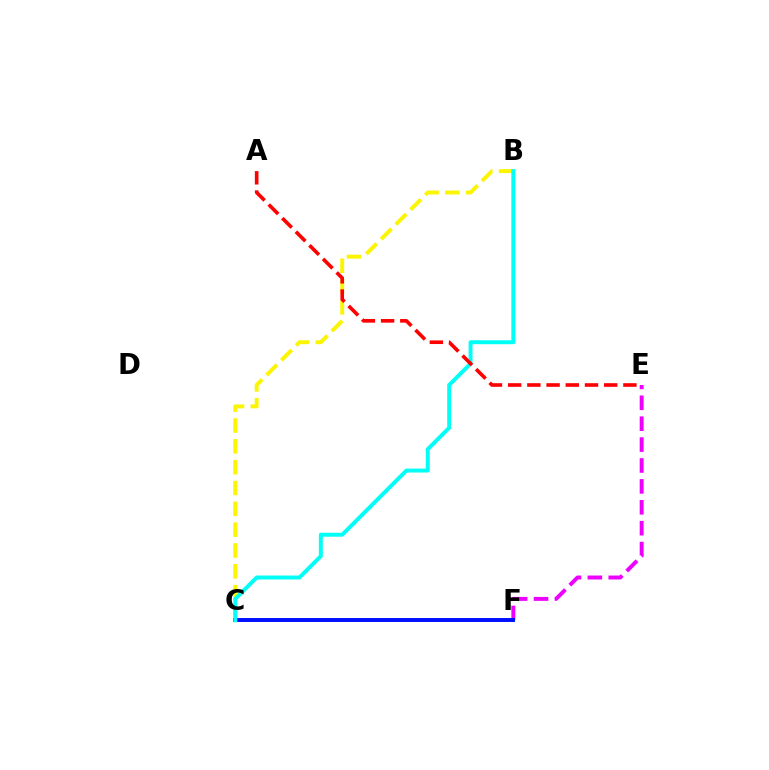{('B', 'C'): [{'color': '#fcf500', 'line_style': 'dashed', 'thickness': 2.83}, {'color': '#00fff6', 'line_style': 'solid', 'thickness': 2.84}], ('C', 'F'): [{'color': '#08ff00', 'line_style': 'solid', 'thickness': 1.75}, {'color': '#0010ff', 'line_style': 'solid', 'thickness': 2.83}], ('E', 'F'): [{'color': '#ee00ff', 'line_style': 'dashed', 'thickness': 2.84}], ('A', 'E'): [{'color': '#ff0000', 'line_style': 'dashed', 'thickness': 2.61}]}